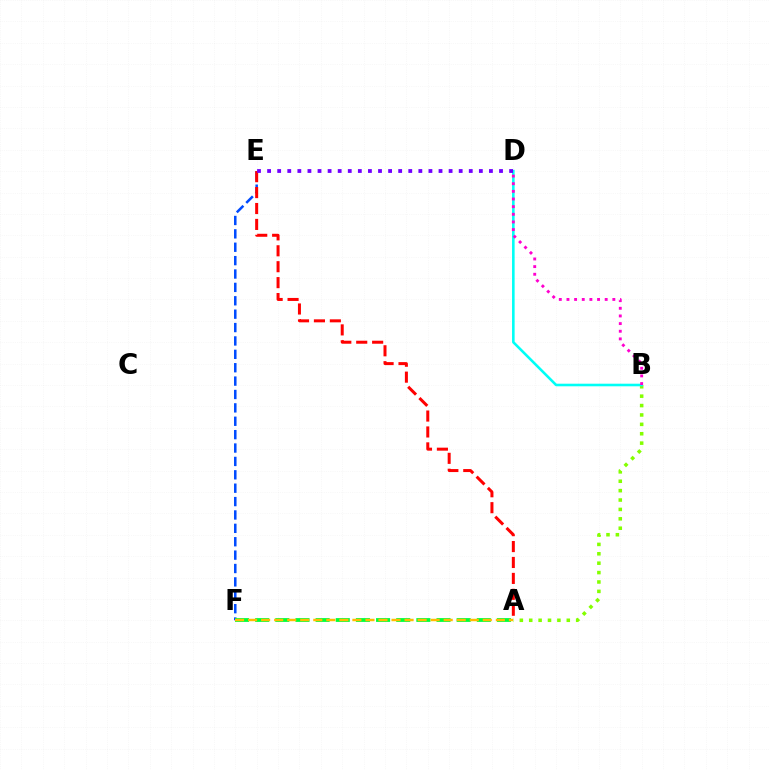{('A', 'B'): [{'color': '#84ff00', 'line_style': 'dotted', 'thickness': 2.55}], ('E', 'F'): [{'color': '#004bff', 'line_style': 'dashed', 'thickness': 1.82}], ('A', 'F'): [{'color': '#00ff39', 'line_style': 'dashed', 'thickness': 2.74}, {'color': '#ffbd00', 'line_style': 'dashed', 'thickness': 1.77}], ('A', 'E'): [{'color': '#ff0000', 'line_style': 'dashed', 'thickness': 2.16}], ('B', 'D'): [{'color': '#00fff6', 'line_style': 'solid', 'thickness': 1.87}, {'color': '#ff00cf', 'line_style': 'dotted', 'thickness': 2.08}], ('D', 'E'): [{'color': '#7200ff', 'line_style': 'dotted', 'thickness': 2.74}]}